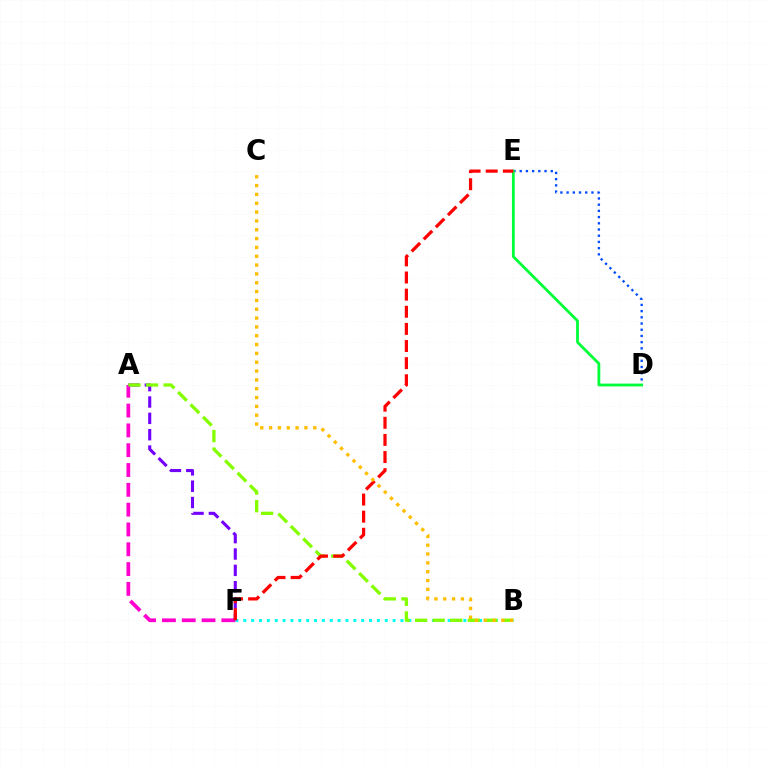{('B', 'F'): [{'color': '#00fff6', 'line_style': 'dotted', 'thickness': 2.14}], ('A', 'F'): [{'color': '#ff00cf', 'line_style': 'dashed', 'thickness': 2.69}, {'color': '#7200ff', 'line_style': 'dashed', 'thickness': 2.22}], ('D', 'E'): [{'color': '#004bff', 'line_style': 'dotted', 'thickness': 1.69}, {'color': '#00ff39', 'line_style': 'solid', 'thickness': 2.01}], ('A', 'B'): [{'color': '#84ff00', 'line_style': 'dashed', 'thickness': 2.39}], ('E', 'F'): [{'color': '#ff0000', 'line_style': 'dashed', 'thickness': 2.33}], ('B', 'C'): [{'color': '#ffbd00', 'line_style': 'dotted', 'thickness': 2.4}]}